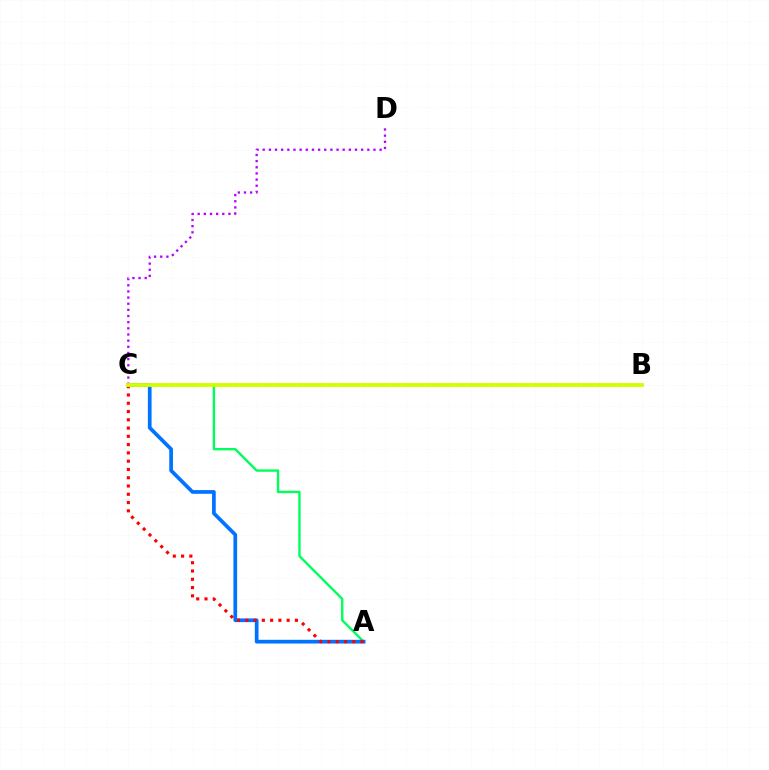{('A', 'C'): [{'color': '#00ff5c', 'line_style': 'solid', 'thickness': 1.71}, {'color': '#0074ff', 'line_style': 'solid', 'thickness': 2.67}, {'color': '#ff0000', 'line_style': 'dotted', 'thickness': 2.25}], ('C', 'D'): [{'color': '#b900ff', 'line_style': 'dotted', 'thickness': 1.67}], ('B', 'C'): [{'color': '#d1ff00', 'line_style': 'solid', 'thickness': 2.76}]}